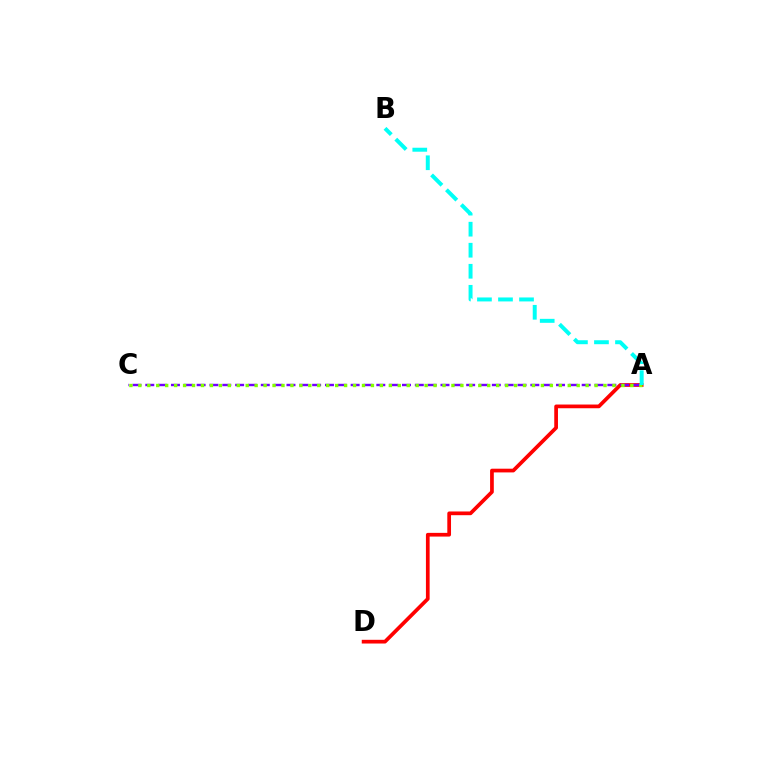{('A', 'D'): [{'color': '#ff0000', 'line_style': 'solid', 'thickness': 2.67}], ('A', 'C'): [{'color': '#7200ff', 'line_style': 'dashed', 'thickness': 1.74}, {'color': '#84ff00', 'line_style': 'dotted', 'thickness': 2.43}], ('A', 'B'): [{'color': '#00fff6', 'line_style': 'dashed', 'thickness': 2.86}]}